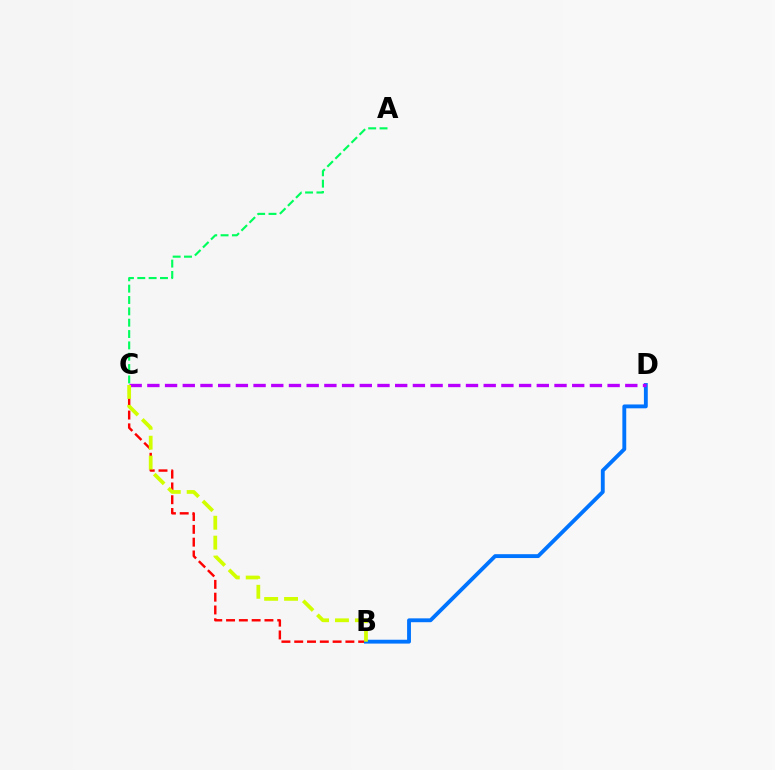{('B', 'C'): [{'color': '#ff0000', 'line_style': 'dashed', 'thickness': 1.74}, {'color': '#d1ff00', 'line_style': 'dashed', 'thickness': 2.7}], ('B', 'D'): [{'color': '#0074ff', 'line_style': 'solid', 'thickness': 2.78}], ('C', 'D'): [{'color': '#b900ff', 'line_style': 'dashed', 'thickness': 2.4}], ('A', 'C'): [{'color': '#00ff5c', 'line_style': 'dashed', 'thickness': 1.54}]}